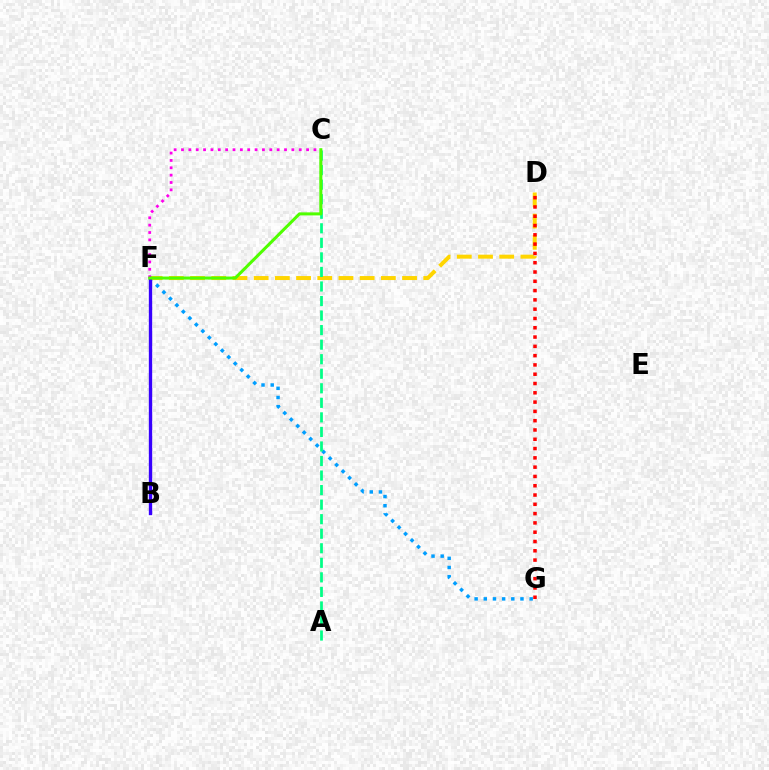{('F', 'G'): [{'color': '#009eff', 'line_style': 'dotted', 'thickness': 2.49}], ('D', 'F'): [{'color': '#ffd500', 'line_style': 'dashed', 'thickness': 2.88}], ('A', 'C'): [{'color': '#00ff86', 'line_style': 'dashed', 'thickness': 1.98}], ('C', 'F'): [{'color': '#ff00ed', 'line_style': 'dotted', 'thickness': 2.0}, {'color': '#4fff00', 'line_style': 'solid', 'thickness': 2.19}], ('D', 'G'): [{'color': '#ff0000', 'line_style': 'dotted', 'thickness': 2.52}], ('B', 'F'): [{'color': '#3700ff', 'line_style': 'solid', 'thickness': 2.4}]}